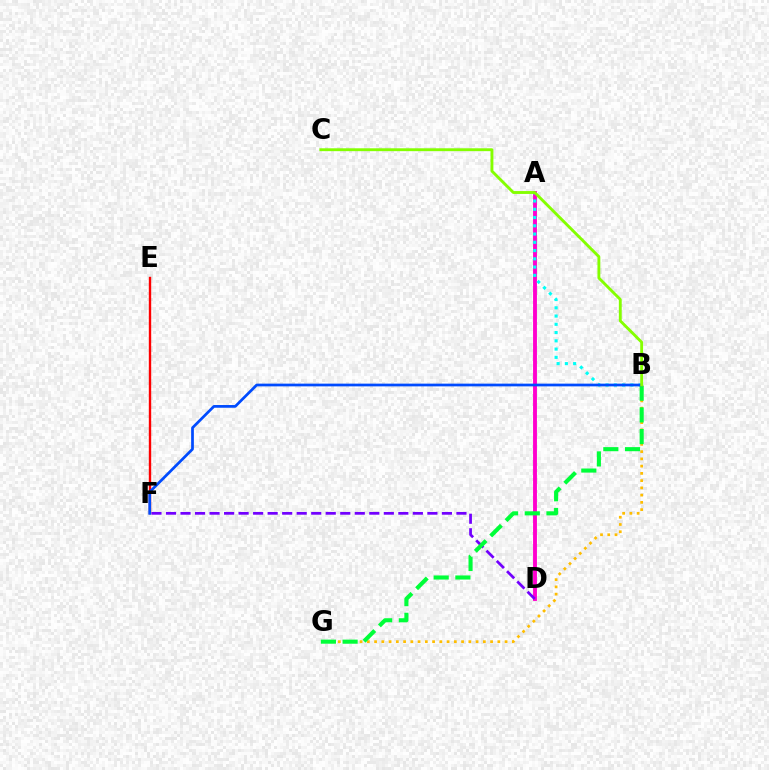{('A', 'D'): [{'color': '#ff00cf', 'line_style': 'solid', 'thickness': 2.79}], ('E', 'F'): [{'color': '#ff0000', 'line_style': 'solid', 'thickness': 1.72}], ('A', 'B'): [{'color': '#00fff6', 'line_style': 'dotted', 'thickness': 2.24}], ('B', 'G'): [{'color': '#ffbd00', 'line_style': 'dotted', 'thickness': 1.97}, {'color': '#00ff39', 'line_style': 'dashed', 'thickness': 2.95}], ('D', 'F'): [{'color': '#7200ff', 'line_style': 'dashed', 'thickness': 1.97}], ('B', 'F'): [{'color': '#004bff', 'line_style': 'solid', 'thickness': 1.96}], ('B', 'C'): [{'color': '#84ff00', 'line_style': 'solid', 'thickness': 2.07}]}